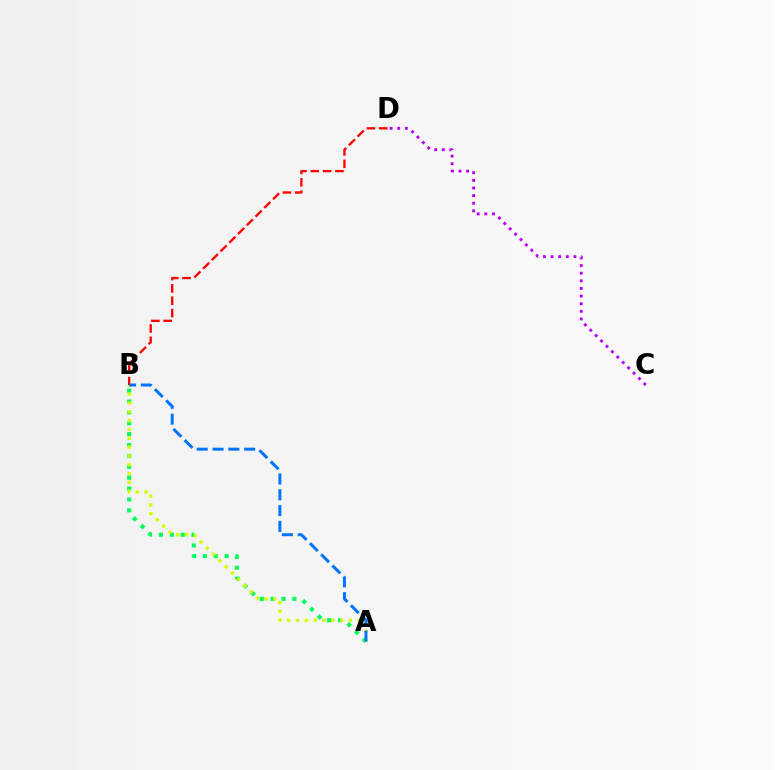{('A', 'B'): [{'color': '#00ff5c', 'line_style': 'dotted', 'thickness': 2.96}, {'color': '#d1ff00', 'line_style': 'dotted', 'thickness': 2.4}, {'color': '#0074ff', 'line_style': 'dashed', 'thickness': 2.15}], ('B', 'D'): [{'color': '#ff0000', 'line_style': 'dashed', 'thickness': 1.67}], ('C', 'D'): [{'color': '#b900ff', 'line_style': 'dotted', 'thickness': 2.07}]}